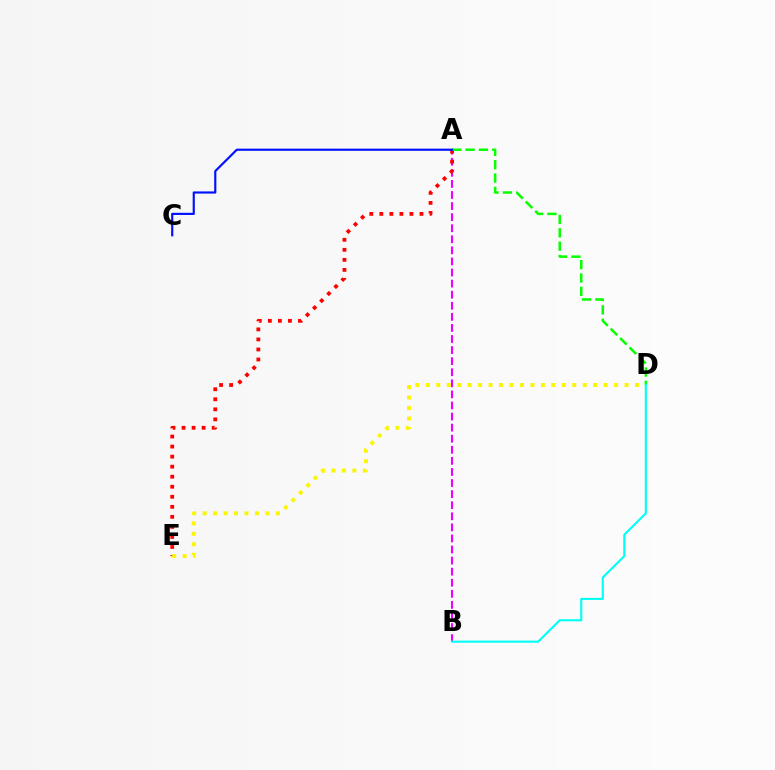{('A', 'B'): [{'color': '#ee00ff', 'line_style': 'dashed', 'thickness': 1.51}], ('A', 'E'): [{'color': '#ff0000', 'line_style': 'dotted', 'thickness': 2.73}], ('A', 'D'): [{'color': '#08ff00', 'line_style': 'dashed', 'thickness': 1.81}], ('D', 'E'): [{'color': '#fcf500', 'line_style': 'dotted', 'thickness': 2.84}], ('B', 'D'): [{'color': '#00fff6', 'line_style': 'solid', 'thickness': 1.52}], ('A', 'C'): [{'color': '#0010ff', 'line_style': 'solid', 'thickness': 1.55}]}